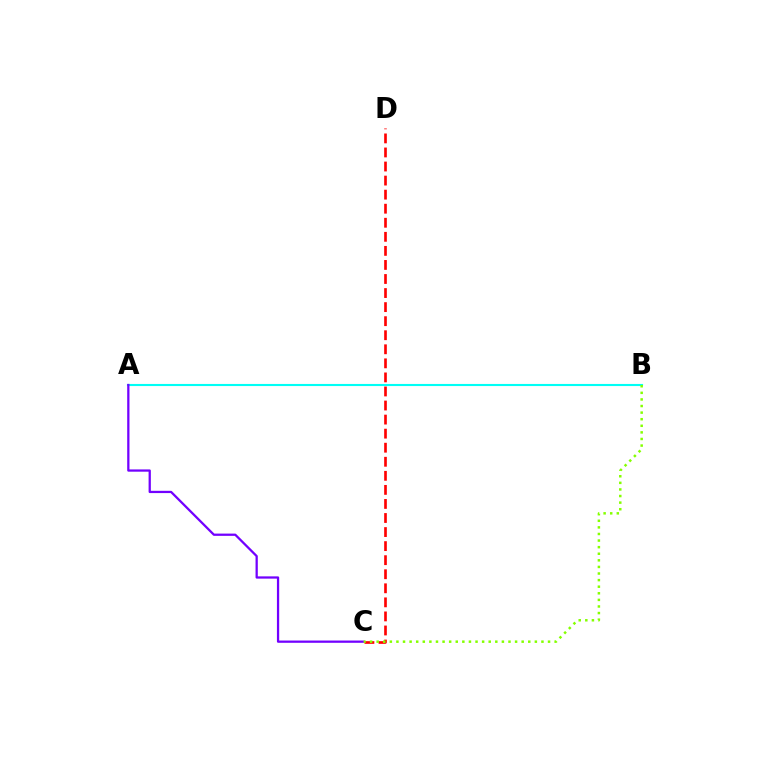{('A', 'B'): [{'color': '#00fff6', 'line_style': 'solid', 'thickness': 1.52}], ('A', 'C'): [{'color': '#7200ff', 'line_style': 'solid', 'thickness': 1.63}], ('C', 'D'): [{'color': '#ff0000', 'line_style': 'dashed', 'thickness': 1.91}], ('B', 'C'): [{'color': '#84ff00', 'line_style': 'dotted', 'thickness': 1.79}]}